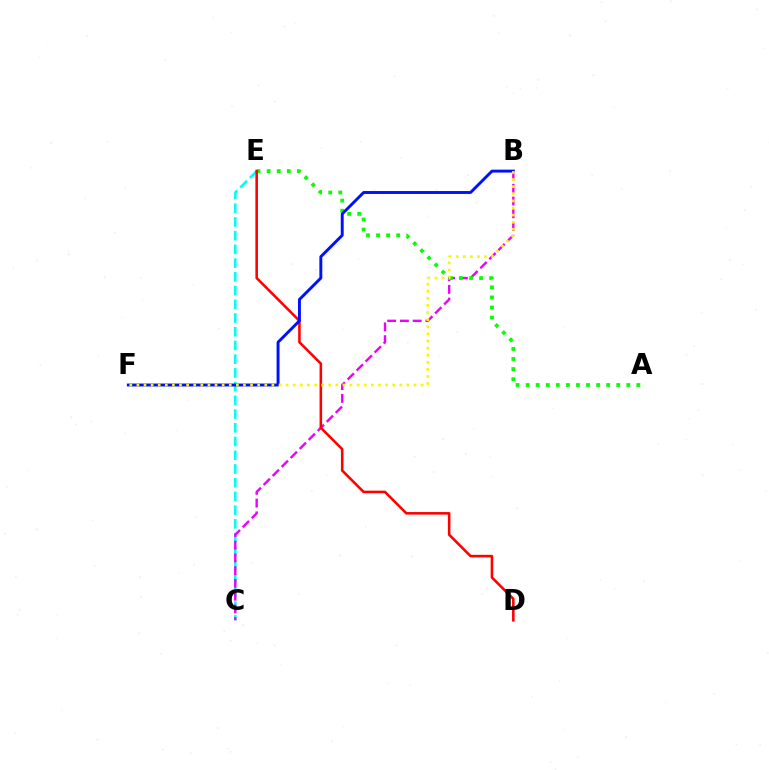{('C', 'E'): [{'color': '#00fff6', 'line_style': 'dashed', 'thickness': 1.86}], ('B', 'C'): [{'color': '#ee00ff', 'line_style': 'dashed', 'thickness': 1.73}], ('A', 'E'): [{'color': '#08ff00', 'line_style': 'dotted', 'thickness': 2.73}], ('D', 'E'): [{'color': '#ff0000', 'line_style': 'solid', 'thickness': 1.85}], ('B', 'F'): [{'color': '#0010ff', 'line_style': 'solid', 'thickness': 2.11}, {'color': '#fcf500', 'line_style': 'dotted', 'thickness': 1.93}]}